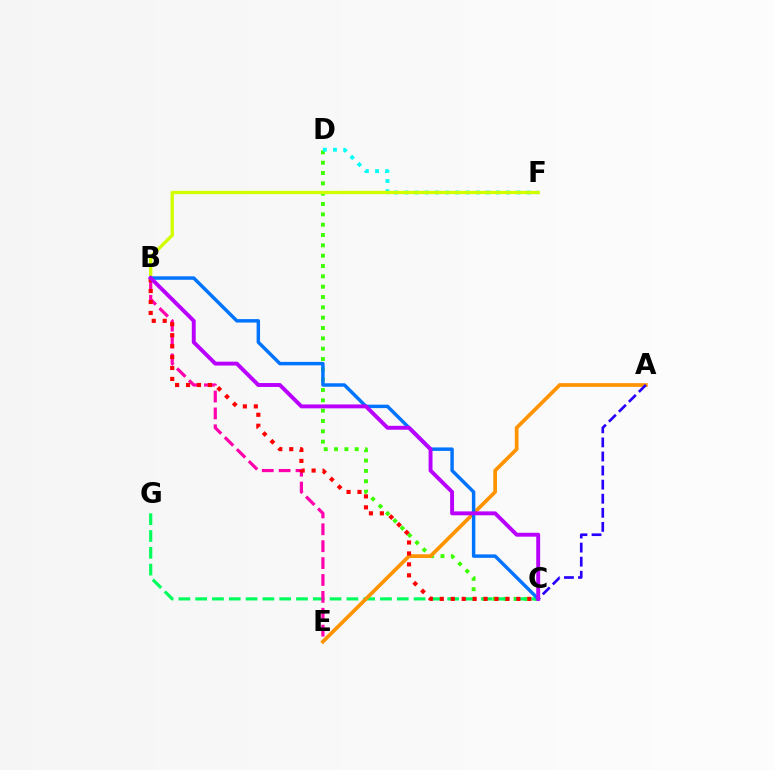{('C', 'D'): [{'color': '#3dff00', 'line_style': 'dotted', 'thickness': 2.81}], ('D', 'F'): [{'color': '#00fff6', 'line_style': 'dotted', 'thickness': 2.76}], ('C', 'G'): [{'color': '#00ff5c', 'line_style': 'dashed', 'thickness': 2.28}], ('B', 'F'): [{'color': '#d1ff00', 'line_style': 'solid', 'thickness': 2.39}], ('A', 'E'): [{'color': '#ff9400', 'line_style': 'solid', 'thickness': 2.68}], ('A', 'C'): [{'color': '#2500ff', 'line_style': 'dashed', 'thickness': 1.91}], ('B', 'E'): [{'color': '#ff00ac', 'line_style': 'dashed', 'thickness': 2.29}], ('B', 'C'): [{'color': '#0074ff', 'line_style': 'solid', 'thickness': 2.49}, {'color': '#ff0000', 'line_style': 'dotted', 'thickness': 2.97}, {'color': '#b900ff', 'line_style': 'solid', 'thickness': 2.81}]}